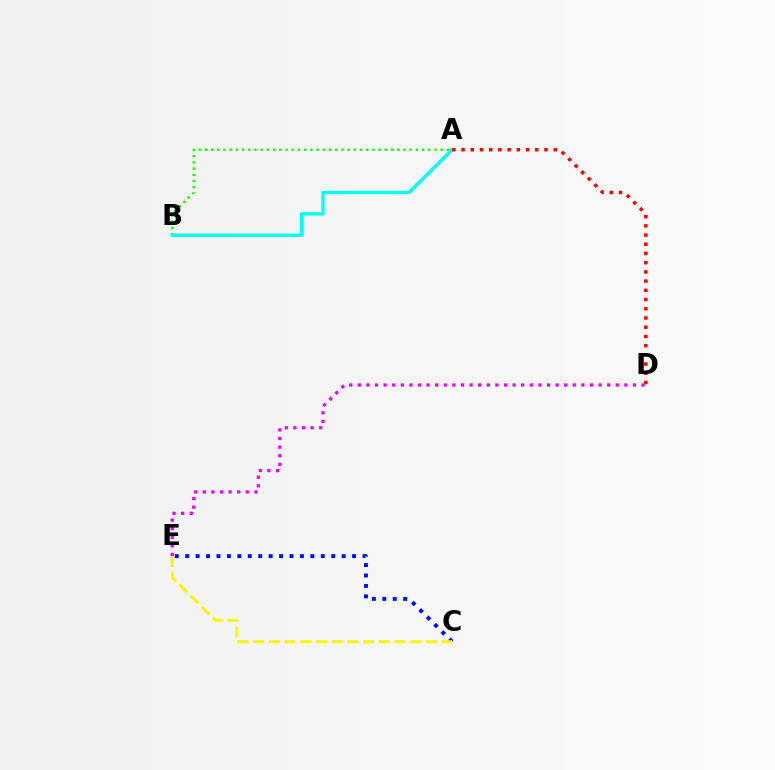{('C', 'E'): [{'color': '#0010ff', 'line_style': 'dotted', 'thickness': 2.83}, {'color': '#fcf500', 'line_style': 'dashed', 'thickness': 2.13}], ('A', 'B'): [{'color': '#08ff00', 'line_style': 'dotted', 'thickness': 1.69}, {'color': '#00fff6', 'line_style': 'solid', 'thickness': 2.4}], ('D', 'E'): [{'color': '#ee00ff', 'line_style': 'dotted', 'thickness': 2.34}], ('A', 'D'): [{'color': '#ff0000', 'line_style': 'dotted', 'thickness': 2.5}]}